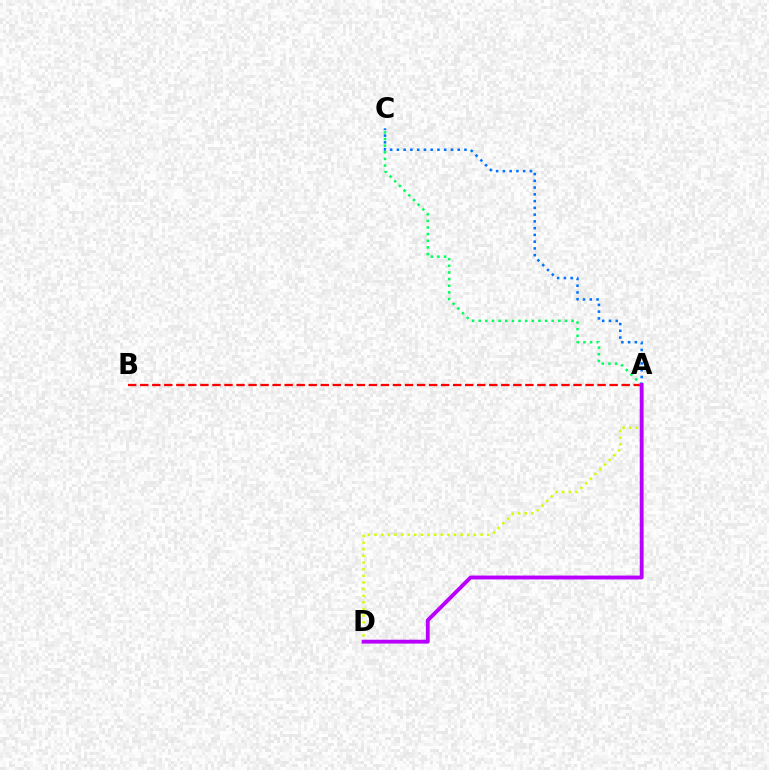{('A', 'B'): [{'color': '#ff0000', 'line_style': 'dashed', 'thickness': 1.64}], ('A', 'C'): [{'color': '#00ff5c', 'line_style': 'dotted', 'thickness': 1.8}, {'color': '#0074ff', 'line_style': 'dotted', 'thickness': 1.84}], ('A', 'D'): [{'color': '#d1ff00', 'line_style': 'dotted', 'thickness': 1.8}, {'color': '#b900ff', 'line_style': 'solid', 'thickness': 2.78}]}